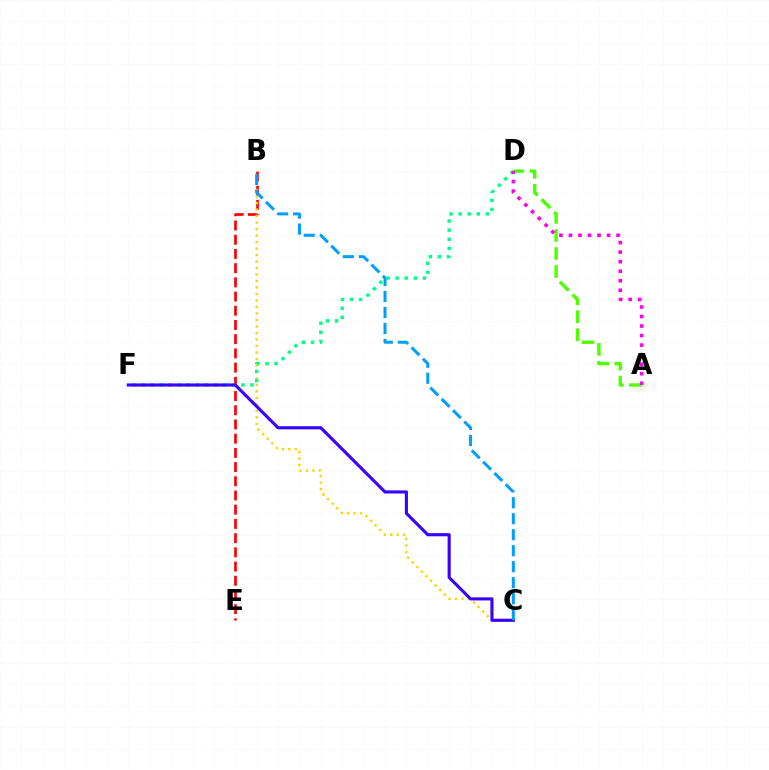{('B', 'E'): [{'color': '#ff0000', 'line_style': 'dashed', 'thickness': 1.93}], ('B', 'C'): [{'color': '#ffd500', 'line_style': 'dotted', 'thickness': 1.76}, {'color': '#009eff', 'line_style': 'dashed', 'thickness': 2.17}], ('D', 'F'): [{'color': '#00ff86', 'line_style': 'dotted', 'thickness': 2.47}], ('A', 'D'): [{'color': '#4fff00', 'line_style': 'dashed', 'thickness': 2.45}, {'color': '#ff00ed', 'line_style': 'dotted', 'thickness': 2.59}], ('C', 'F'): [{'color': '#3700ff', 'line_style': 'solid', 'thickness': 2.24}]}